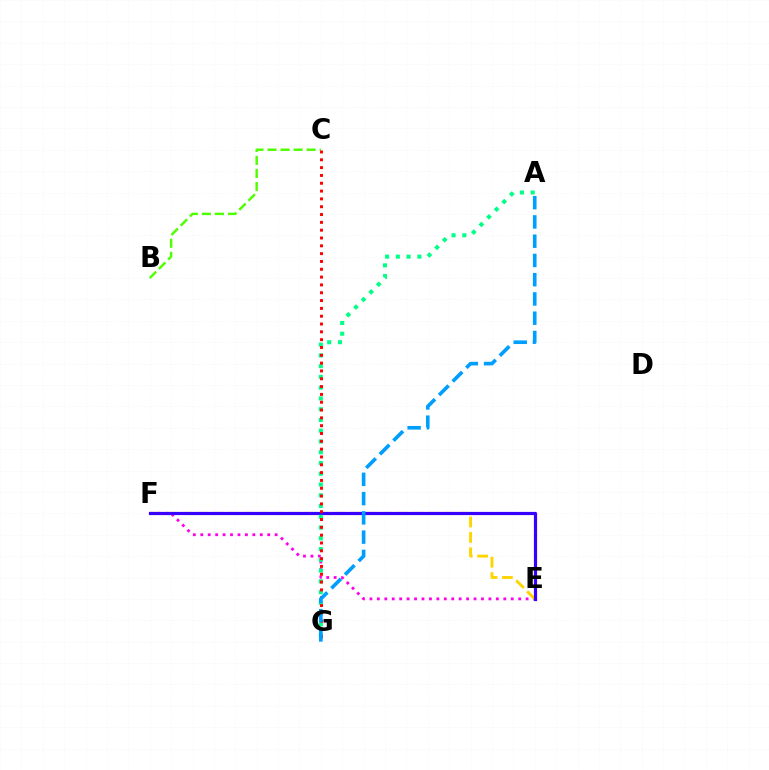{('E', 'F'): [{'color': '#ff00ed', 'line_style': 'dotted', 'thickness': 2.02}, {'color': '#ffd500', 'line_style': 'dashed', 'thickness': 2.09}, {'color': '#3700ff', 'line_style': 'solid', 'thickness': 2.29}], ('A', 'G'): [{'color': '#00ff86', 'line_style': 'dotted', 'thickness': 2.92}, {'color': '#009eff', 'line_style': 'dashed', 'thickness': 2.62}], ('B', 'C'): [{'color': '#4fff00', 'line_style': 'dashed', 'thickness': 1.77}], ('C', 'G'): [{'color': '#ff0000', 'line_style': 'dotted', 'thickness': 2.12}]}